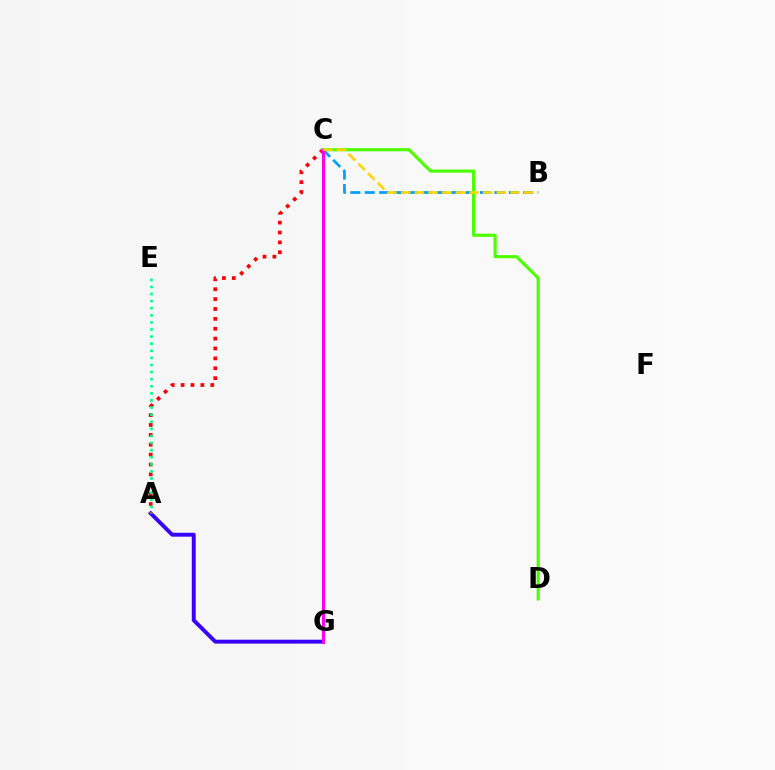{('B', 'C'): [{'color': '#009eff', 'line_style': 'dashed', 'thickness': 1.96}, {'color': '#ffd500', 'line_style': 'dashed', 'thickness': 1.86}], ('A', 'G'): [{'color': '#3700ff', 'line_style': 'solid', 'thickness': 2.81}], ('A', 'C'): [{'color': '#ff0000', 'line_style': 'dotted', 'thickness': 2.69}], ('C', 'D'): [{'color': '#4fff00', 'line_style': 'solid', 'thickness': 2.29}], ('C', 'G'): [{'color': '#ff00ed', 'line_style': 'solid', 'thickness': 2.26}], ('A', 'E'): [{'color': '#00ff86', 'line_style': 'dotted', 'thickness': 1.93}]}